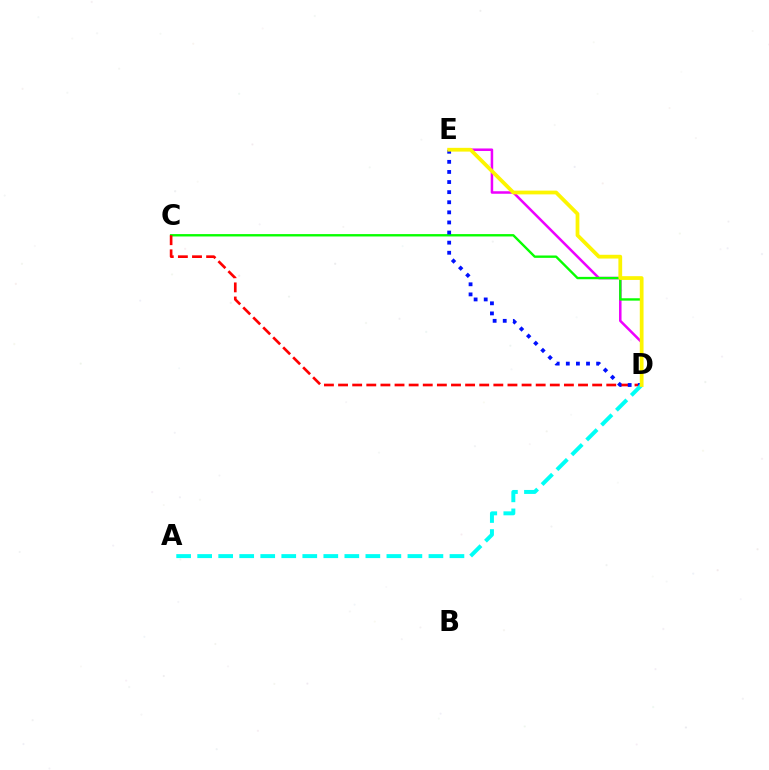{('D', 'E'): [{'color': '#ee00ff', 'line_style': 'solid', 'thickness': 1.81}, {'color': '#0010ff', 'line_style': 'dotted', 'thickness': 2.74}, {'color': '#fcf500', 'line_style': 'solid', 'thickness': 2.71}], ('C', 'D'): [{'color': '#08ff00', 'line_style': 'solid', 'thickness': 1.71}, {'color': '#ff0000', 'line_style': 'dashed', 'thickness': 1.92}], ('A', 'D'): [{'color': '#00fff6', 'line_style': 'dashed', 'thickness': 2.86}]}